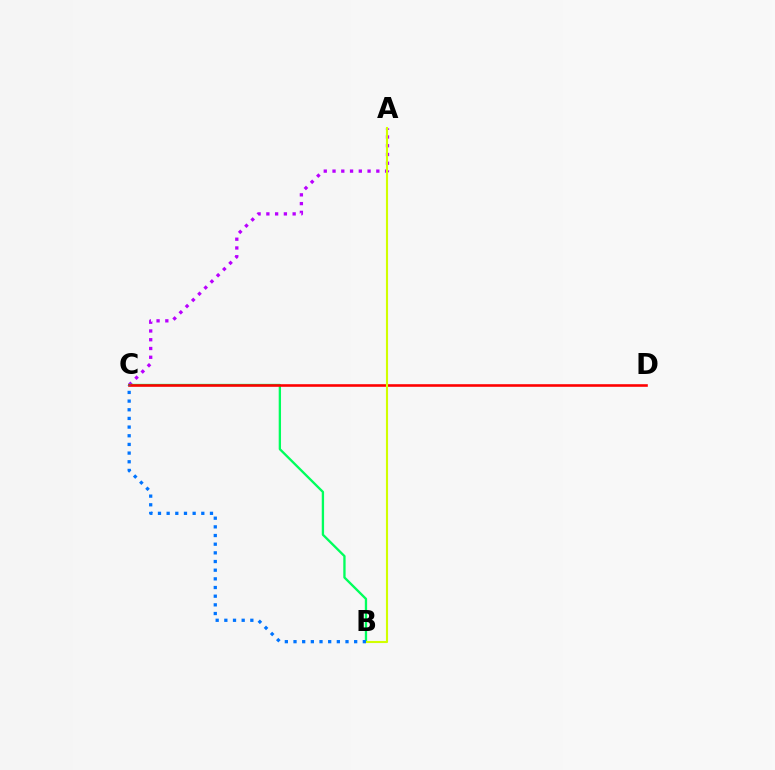{('A', 'C'): [{'color': '#b900ff', 'line_style': 'dotted', 'thickness': 2.38}], ('B', 'C'): [{'color': '#00ff5c', 'line_style': 'solid', 'thickness': 1.67}, {'color': '#0074ff', 'line_style': 'dotted', 'thickness': 2.35}], ('C', 'D'): [{'color': '#ff0000', 'line_style': 'solid', 'thickness': 1.87}], ('A', 'B'): [{'color': '#d1ff00', 'line_style': 'solid', 'thickness': 1.52}]}